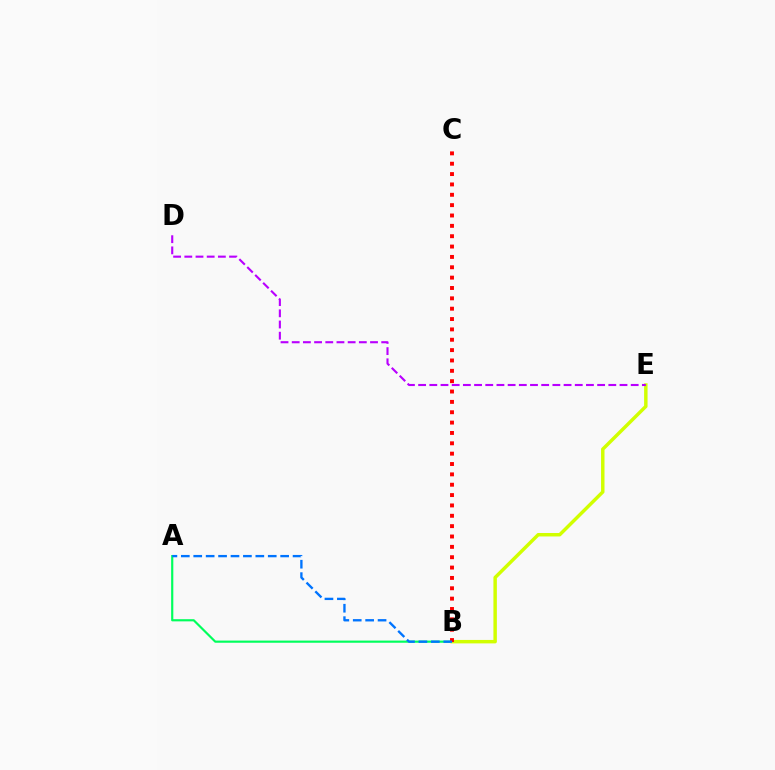{('A', 'B'): [{'color': '#00ff5c', 'line_style': 'solid', 'thickness': 1.56}, {'color': '#0074ff', 'line_style': 'dashed', 'thickness': 1.69}], ('B', 'E'): [{'color': '#d1ff00', 'line_style': 'solid', 'thickness': 2.48}], ('D', 'E'): [{'color': '#b900ff', 'line_style': 'dashed', 'thickness': 1.52}], ('B', 'C'): [{'color': '#ff0000', 'line_style': 'dotted', 'thickness': 2.81}]}